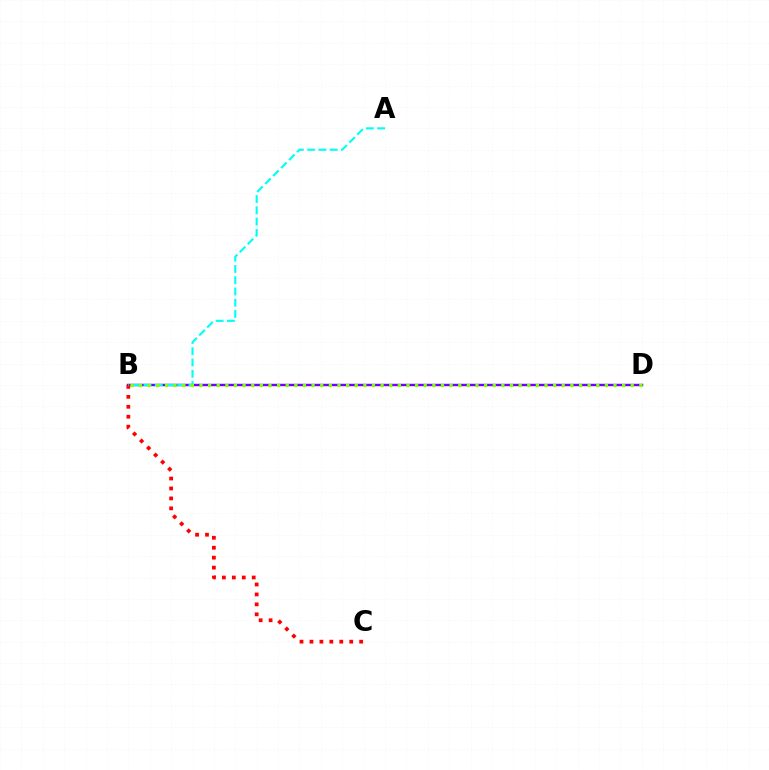{('B', 'D'): [{'color': '#7200ff', 'line_style': 'solid', 'thickness': 1.76}, {'color': '#84ff00', 'line_style': 'dotted', 'thickness': 2.34}], ('B', 'C'): [{'color': '#ff0000', 'line_style': 'dotted', 'thickness': 2.7}], ('A', 'B'): [{'color': '#00fff6', 'line_style': 'dashed', 'thickness': 1.53}]}